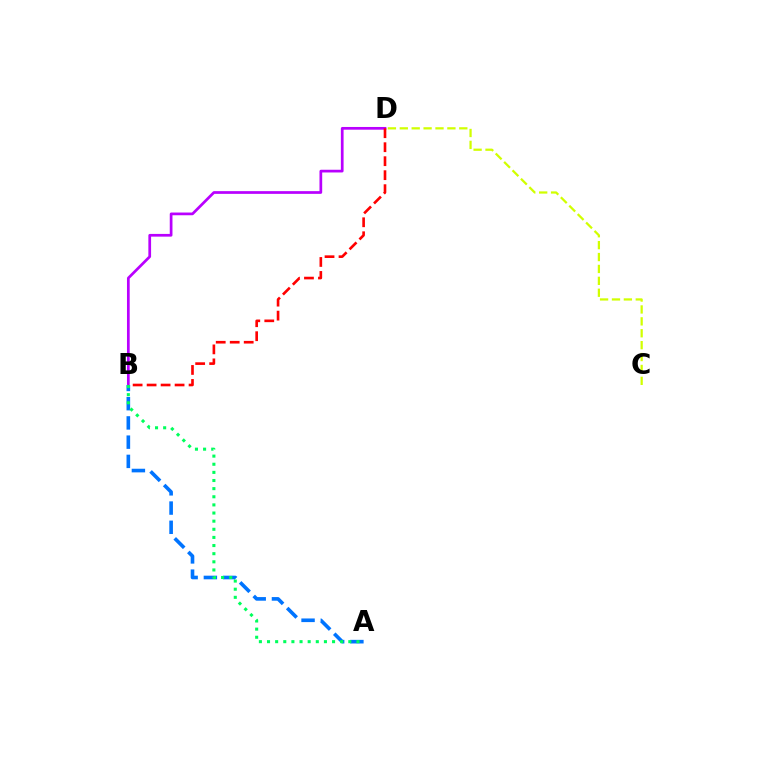{('B', 'D'): [{'color': '#b900ff', 'line_style': 'solid', 'thickness': 1.96}, {'color': '#ff0000', 'line_style': 'dashed', 'thickness': 1.9}], ('A', 'B'): [{'color': '#0074ff', 'line_style': 'dashed', 'thickness': 2.61}, {'color': '#00ff5c', 'line_style': 'dotted', 'thickness': 2.21}], ('C', 'D'): [{'color': '#d1ff00', 'line_style': 'dashed', 'thickness': 1.62}]}